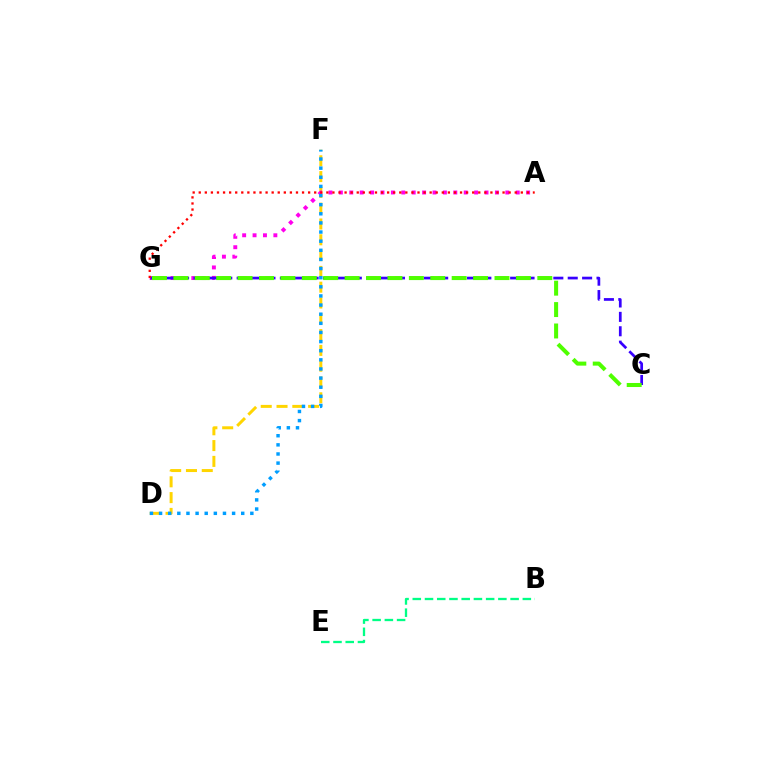{('D', 'F'): [{'color': '#ffd500', 'line_style': 'dashed', 'thickness': 2.15}, {'color': '#009eff', 'line_style': 'dotted', 'thickness': 2.48}], ('B', 'E'): [{'color': '#00ff86', 'line_style': 'dashed', 'thickness': 1.66}], ('A', 'G'): [{'color': '#ff00ed', 'line_style': 'dotted', 'thickness': 2.83}, {'color': '#ff0000', 'line_style': 'dotted', 'thickness': 1.65}], ('C', 'G'): [{'color': '#3700ff', 'line_style': 'dashed', 'thickness': 1.96}, {'color': '#4fff00', 'line_style': 'dashed', 'thickness': 2.91}]}